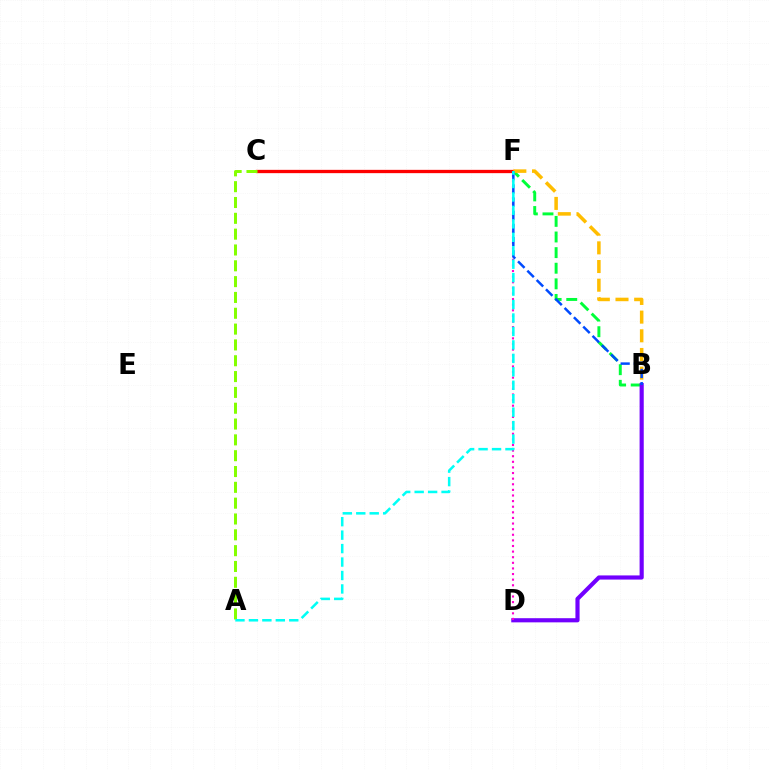{('B', 'F'): [{'color': '#00ff39', 'line_style': 'dashed', 'thickness': 2.12}, {'color': '#ffbd00', 'line_style': 'dashed', 'thickness': 2.54}, {'color': '#004bff', 'line_style': 'dashed', 'thickness': 1.79}], ('C', 'F'): [{'color': '#ff0000', 'line_style': 'solid', 'thickness': 2.38}], ('B', 'D'): [{'color': '#7200ff', 'line_style': 'solid', 'thickness': 2.99}], ('D', 'F'): [{'color': '#ff00cf', 'line_style': 'dotted', 'thickness': 1.52}], ('A', 'C'): [{'color': '#84ff00', 'line_style': 'dashed', 'thickness': 2.15}], ('A', 'F'): [{'color': '#00fff6', 'line_style': 'dashed', 'thickness': 1.83}]}